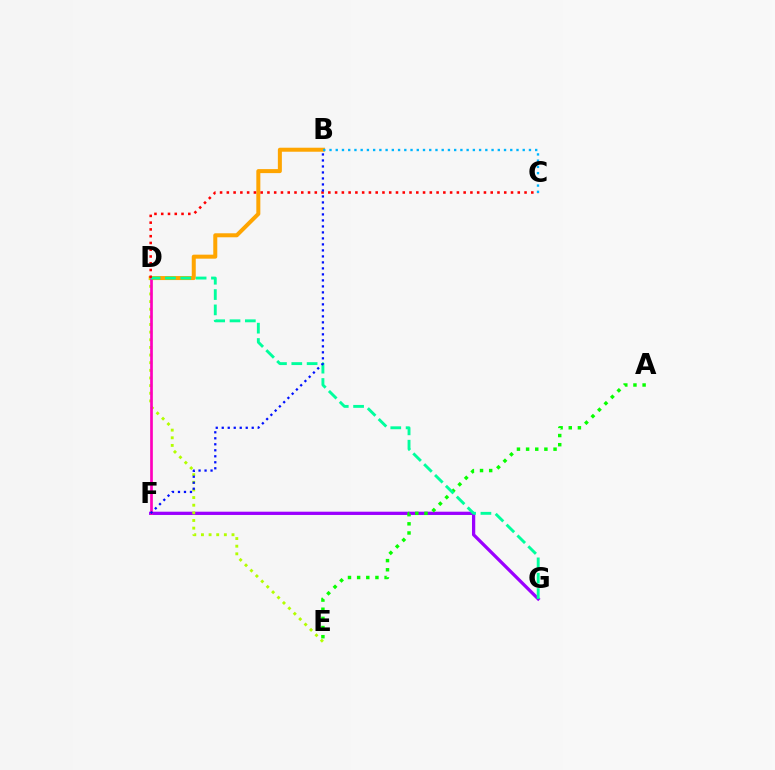{('B', 'D'): [{'color': '#ffa500', 'line_style': 'solid', 'thickness': 2.89}], ('F', 'G'): [{'color': '#9b00ff', 'line_style': 'solid', 'thickness': 2.35}], ('D', 'E'): [{'color': '#b3ff00', 'line_style': 'dotted', 'thickness': 2.08}], ('D', 'F'): [{'color': '#ff00bd', 'line_style': 'solid', 'thickness': 1.93}], ('A', 'E'): [{'color': '#08ff00', 'line_style': 'dotted', 'thickness': 2.49}], ('D', 'G'): [{'color': '#00ff9d', 'line_style': 'dashed', 'thickness': 2.08}], ('C', 'D'): [{'color': '#ff0000', 'line_style': 'dotted', 'thickness': 1.84}], ('B', 'C'): [{'color': '#00b5ff', 'line_style': 'dotted', 'thickness': 1.69}], ('B', 'F'): [{'color': '#0010ff', 'line_style': 'dotted', 'thickness': 1.63}]}